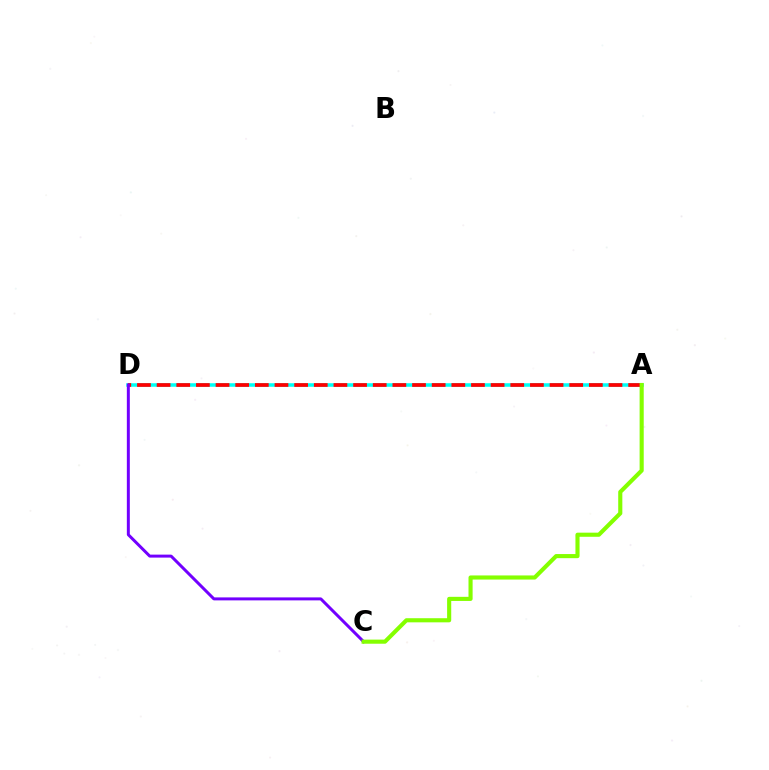{('A', 'D'): [{'color': '#00fff6', 'line_style': 'solid', 'thickness': 2.55}, {'color': '#ff0000', 'line_style': 'dashed', 'thickness': 2.67}], ('C', 'D'): [{'color': '#7200ff', 'line_style': 'solid', 'thickness': 2.15}], ('A', 'C'): [{'color': '#84ff00', 'line_style': 'solid', 'thickness': 2.96}]}